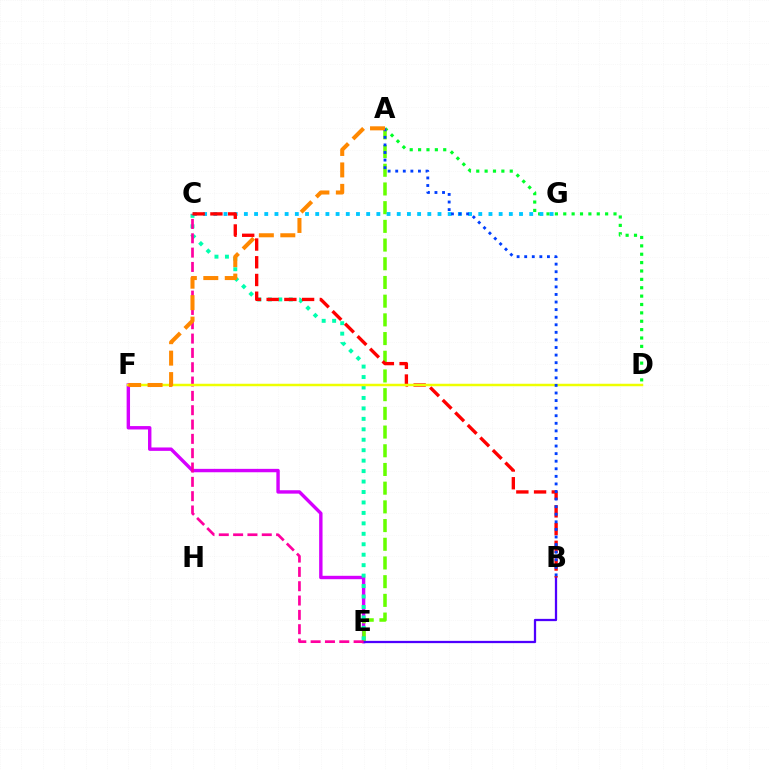{('A', 'D'): [{'color': '#00ff27', 'line_style': 'dotted', 'thickness': 2.28}], ('E', 'F'): [{'color': '#d600ff', 'line_style': 'solid', 'thickness': 2.45}], ('A', 'E'): [{'color': '#66ff00', 'line_style': 'dashed', 'thickness': 2.54}], ('C', 'E'): [{'color': '#00ffaf', 'line_style': 'dotted', 'thickness': 2.84}, {'color': '#ff00a0', 'line_style': 'dashed', 'thickness': 1.95}], ('C', 'G'): [{'color': '#00c7ff', 'line_style': 'dotted', 'thickness': 2.77}], ('B', 'E'): [{'color': '#4f00ff', 'line_style': 'solid', 'thickness': 1.63}], ('B', 'C'): [{'color': '#ff0000', 'line_style': 'dashed', 'thickness': 2.41}], ('D', 'F'): [{'color': '#eeff00', 'line_style': 'solid', 'thickness': 1.79}], ('A', 'B'): [{'color': '#003fff', 'line_style': 'dotted', 'thickness': 2.06}], ('A', 'F'): [{'color': '#ff8800', 'line_style': 'dashed', 'thickness': 2.91}]}